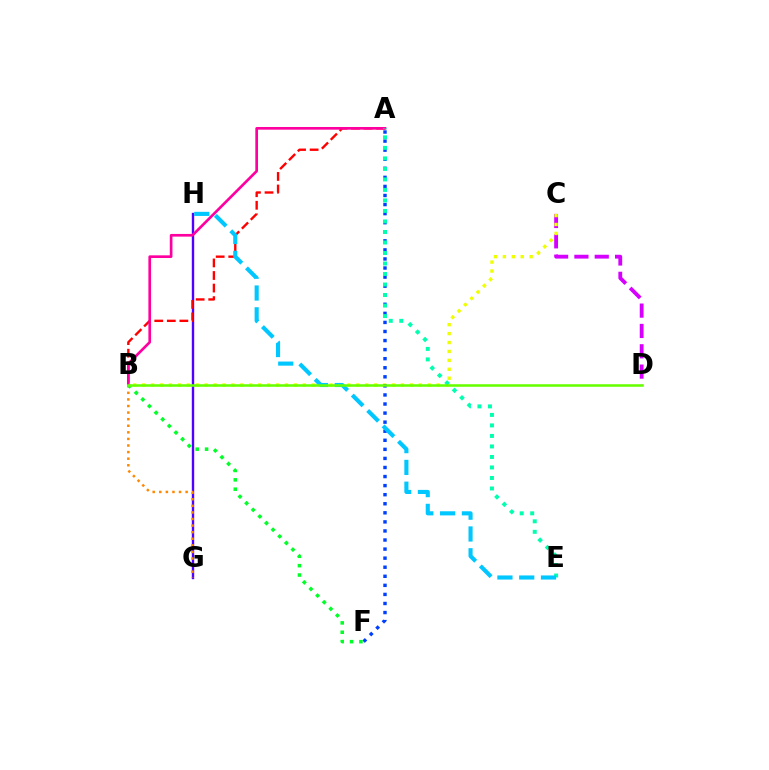{('C', 'D'): [{'color': '#d600ff', 'line_style': 'dashed', 'thickness': 2.76}], ('B', 'C'): [{'color': '#eeff00', 'line_style': 'dotted', 'thickness': 2.42}], ('G', 'H'): [{'color': '#4f00ff', 'line_style': 'solid', 'thickness': 1.71}], ('A', 'F'): [{'color': '#003fff', 'line_style': 'dotted', 'thickness': 2.46}], ('A', 'B'): [{'color': '#ff0000', 'line_style': 'dashed', 'thickness': 1.71}, {'color': '#ff00a0', 'line_style': 'solid', 'thickness': 1.92}], ('B', 'G'): [{'color': '#ff8800', 'line_style': 'dotted', 'thickness': 1.79}], ('A', 'E'): [{'color': '#00ffaf', 'line_style': 'dotted', 'thickness': 2.86}], ('E', 'H'): [{'color': '#00c7ff', 'line_style': 'dashed', 'thickness': 2.96}], ('B', 'F'): [{'color': '#00ff27', 'line_style': 'dotted', 'thickness': 2.55}], ('B', 'D'): [{'color': '#66ff00', 'line_style': 'solid', 'thickness': 1.83}]}